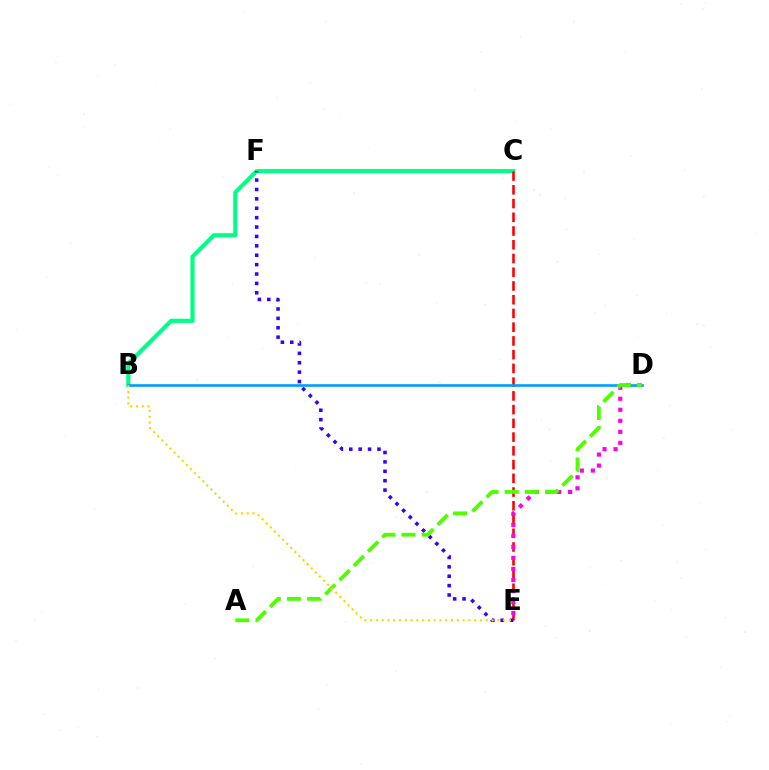{('B', 'C'): [{'color': '#00ff86', 'line_style': 'solid', 'thickness': 2.99}], ('C', 'E'): [{'color': '#ff0000', 'line_style': 'dashed', 'thickness': 1.87}], ('D', 'E'): [{'color': '#ff00ed', 'line_style': 'dotted', 'thickness': 3.0}], ('E', 'F'): [{'color': '#3700ff', 'line_style': 'dotted', 'thickness': 2.55}], ('B', 'D'): [{'color': '#009eff', 'line_style': 'solid', 'thickness': 1.89}], ('A', 'D'): [{'color': '#4fff00', 'line_style': 'dashed', 'thickness': 2.74}], ('B', 'E'): [{'color': '#ffd500', 'line_style': 'dotted', 'thickness': 1.57}]}